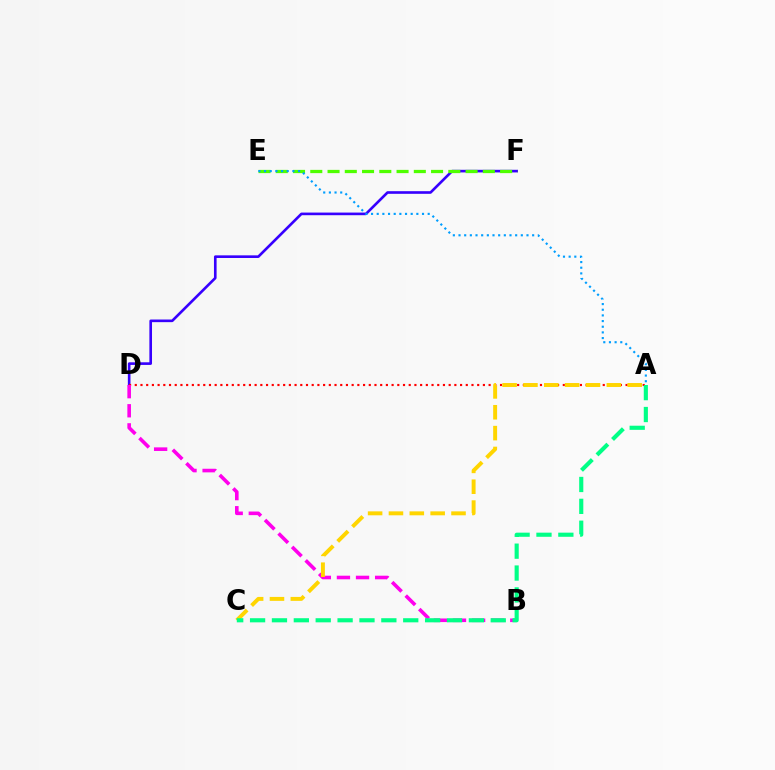{('D', 'F'): [{'color': '#3700ff', 'line_style': 'solid', 'thickness': 1.9}], ('E', 'F'): [{'color': '#4fff00', 'line_style': 'dashed', 'thickness': 2.34}], ('A', 'D'): [{'color': '#ff0000', 'line_style': 'dotted', 'thickness': 1.55}], ('B', 'D'): [{'color': '#ff00ed', 'line_style': 'dashed', 'thickness': 2.59}], ('A', 'E'): [{'color': '#009eff', 'line_style': 'dotted', 'thickness': 1.54}], ('A', 'C'): [{'color': '#ffd500', 'line_style': 'dashed', 'thickness': 2.83}, {'color': '#00ff86', 'line_style': 'dashed', 'thickness': 2.97}]}